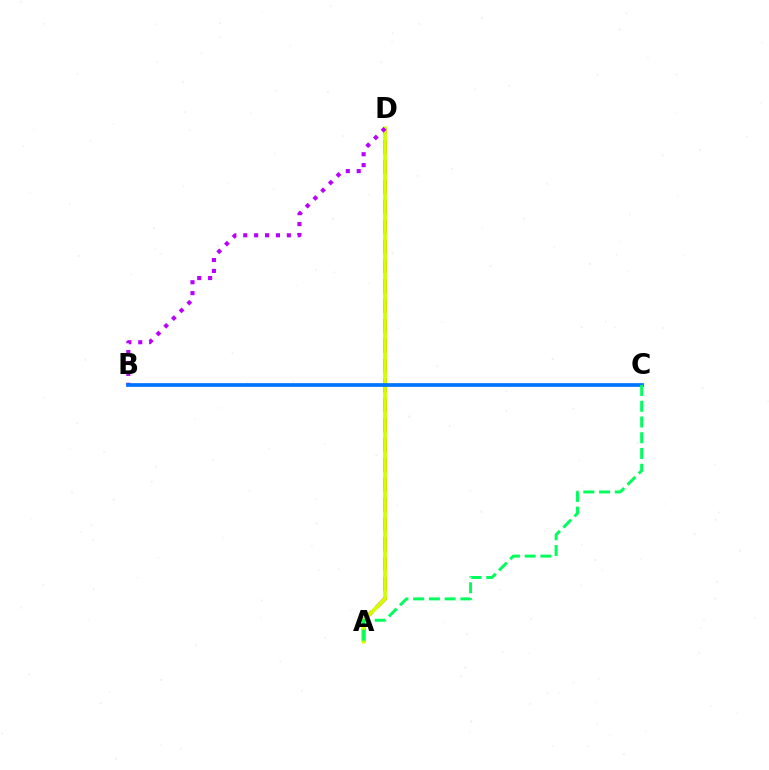{('A', 'D'): [{'color': '#ff0000', 'line_style': 'dashed', 'thickness': 2.7}, {'color': '#d1ff00', 'line_style': 'solid', 'thickness': 2.7}], ('B', 'D'): [{'color': '#b900ff', 'line_style': 'dotted', 'thickness': 2.96}], ('B', 'C'): [{'color': '#0074ff', 'line_style': 'solid', 'thickness': 2.68}], ('A', 'C'): [{'color': '#00ff5c', 'line_style': 'dashed', 'thickness': 2.14}]}